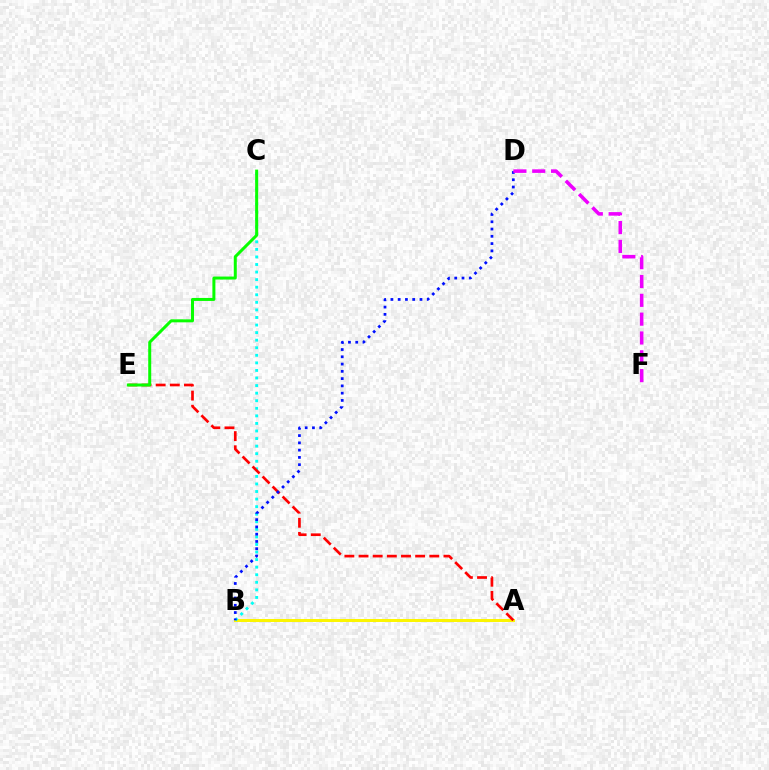{('A', 'B'): [{'color': '#fcf500', 'line_style': 'solid', 'thickness': 2.15}], ('B', 'C'): [{'color': '#00fff6', 'line_style': 'dotted', 'thickness': 2.06}], ('A', 'E'): [{'color': '#ff0000', 'line_style': 'dashed', 'thickness': 1.92}], ('C', 'E'): [{'color': '#08ff00', 'line_style': 'solid', 'thickness': 2.16}], ('B', 'D'): [{'color': '#0010ff', 'line_style': 'dotted', 'thickness': 1.98}], ('D', 'F'): [{'color': '#ee00ff', 'line_style': 'dashed', 'thickness': 2.56}]}